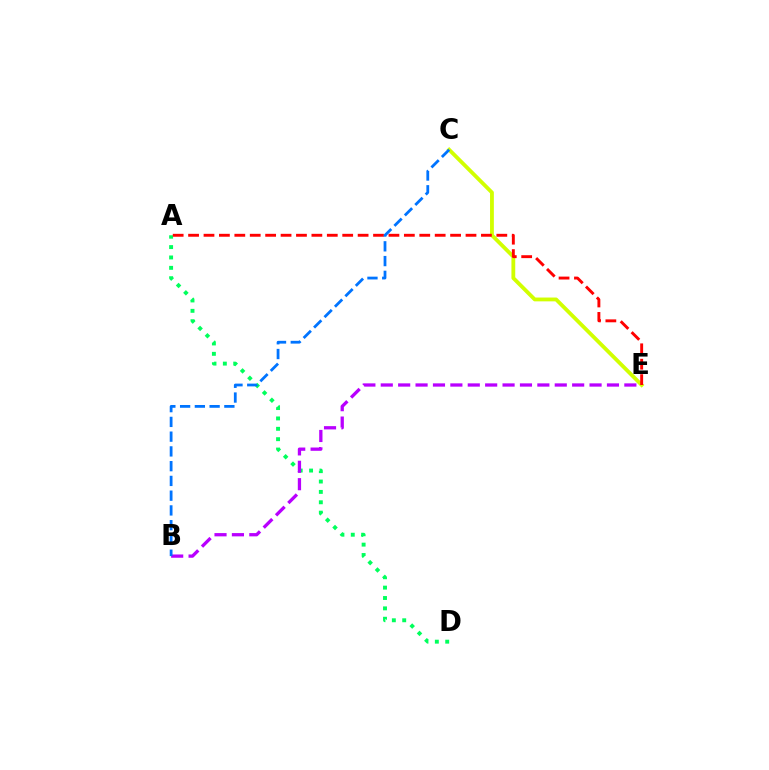{('A', 'D'): [{'color': '#00ff5c', 'line_style': 'dotted', 'thickness': 2.82}], ('C', 'E'): [{'color': '#d1ff00', 'line_style': 'solid', 'thickness': 2.75}], ('A', 'E'): [{'color': '#ff0000', 'line_style': 'dashed', 'thickness': 2.09}], ('B', 'E'): [{'color': '#b900ff', 'line_style': 'dashed', 'thickness': 2.36}], ('B', 'C'): [{'color': '#0074ff', 'line_style': 'dashed', 'thickness': 2.0}]}